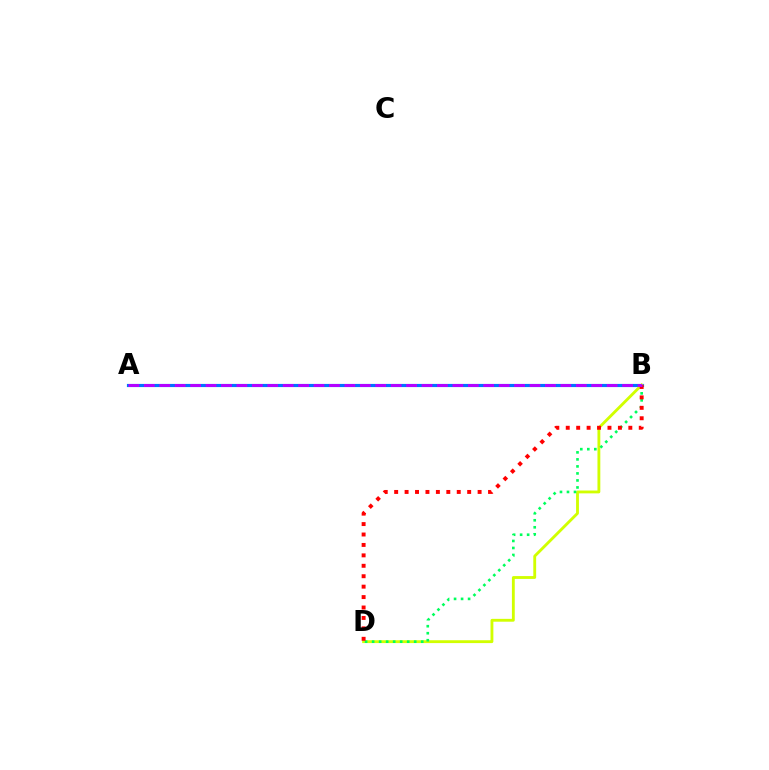{('A', 'B'): [{'color': '#0074ff', 'line_style': 'solid', 'thickness': 2.28}, {'color': '#b900ff', 'line_style': 'dashed', 'thickness': 2.1}], ('B', 'D'): [{'color': '#d1ff00', 'line_style': 'solid', 'thickness': 2.05}, {'color': '#00ff5c', 'line_style': 'dotted', 'thickness': 1.9}, {'color': '#ff0000', 'line_style': 'dotted', 'thickness': 2.83}]}